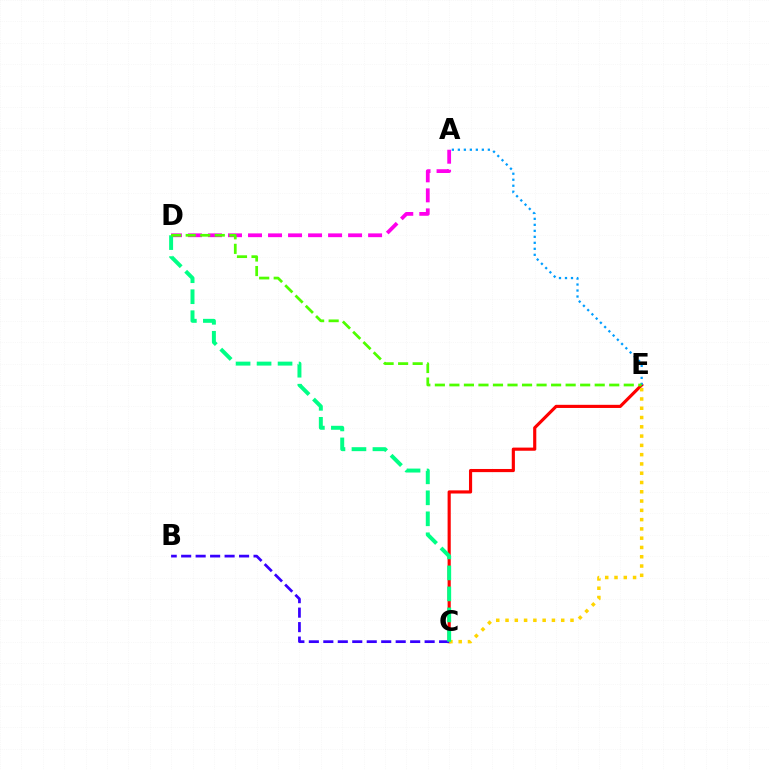{('C', 'E'): [{'color': '#ff0000', 'line_style': 'solid', 'thickness': 2.27}, {'color': '#ffd500', 'line_style': 'dotted', 'thickness': 2.52}], ('B', 'C'): [{'color': '#3700ff', 'line_style': 'dashed', 'thickness': 1.97}], ('A', 'D'): [{'color': '#ff00ed', 'line_style': 'dashed', 'thickness': 2.72}], ('C', 'D'): [{'color': '#00ff86', 'line_style': 'dashed', 'thickness': 2.85}], ('A', 'E'): [{'color': '#009eff', 'line_style': 'dotted', 'thickness': 1.63}], ('D', 'E'): [{'color': '#4fff00', 'line_style': 'dashed', 'thickness': 1.97}]}